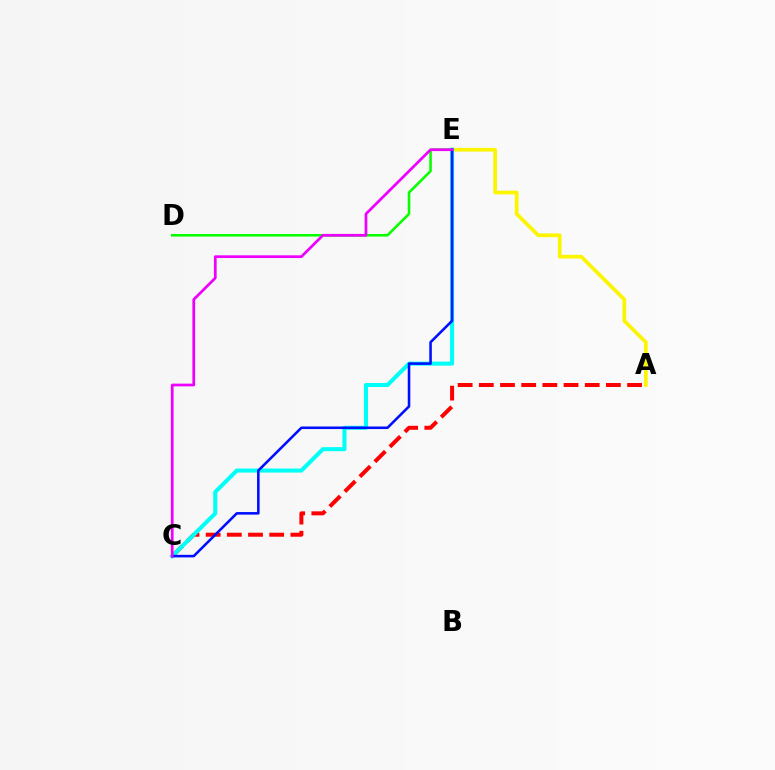{('A', 'E'): [{'color': '#fcf500', 'line_style': 'solid', 'thickness': 2.67}], ('A', 'C'): [{'color': '#ff0000', 'line_style': 'dashed', 'thickness': 2.88}], ('D', 'E'): [{'color': '#08ff00', 'line_style': 'solid', 'thickness': 1.86}], ('C', 'E'): [{'color': '#00fff6', 'line_style': 'solid', 'thickness': 2.92}, {'color': '#0010ff', 'line_style': 'solid', 'thickness': 1.85}, {'color': '#ee00ff', 'line_style': 'solid', 'thickness': 1.97}]}